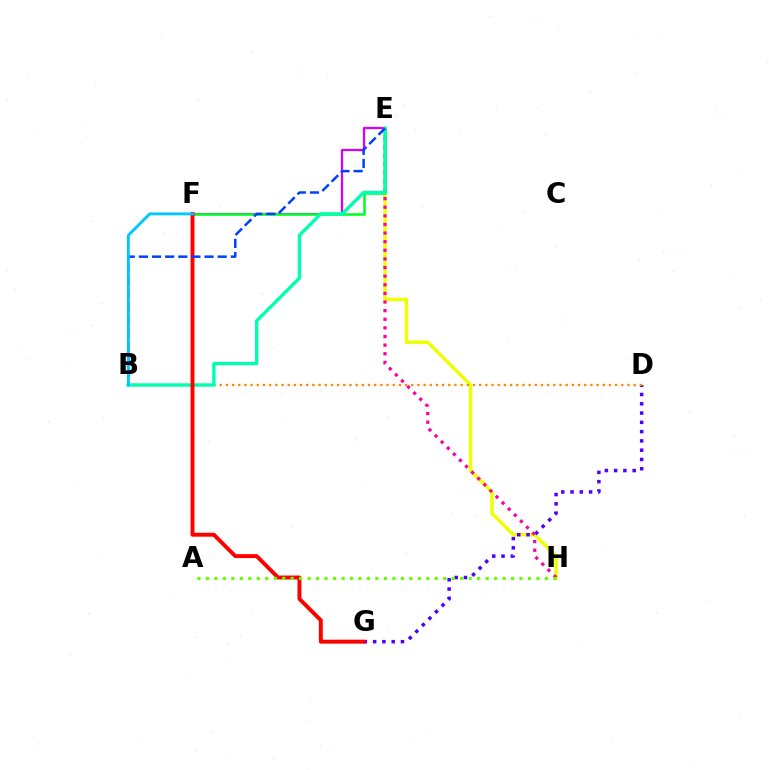{('E', 'H'): [{'color': '#eeff00', 'line_style': 'solid', 'thickness': 2.46}, {'color': '#ff00a0', 'line_style': 'dotted', 'thickness': 2.34}], ('E', 'F'): [{'color': '#d600ff', 'line_style': 'solid', 'thickness': 1.64}, {'color': '#00ff27', 'line_style': 'solid', 'thickness': 1.85}], ('D', 'G'): [{'color': '#4f00ff', 'line_style': 'dotted', 'thickness': 2.52}], ('B', 'D'): [{'color': '#ff8800', 'line_style': 'dotted', 'thickness': 1.68}], ('B', 'E'): [{'color': '#00ffaf', 'line_style': 'solid', 'thickness': 2.42}, {'color': '#003fff', 'line_style': 'dashed', 'thickness': 1.78}], ('F', 'G'): [{'color': '#ff0000', 'line_style': 'solid', 'thickness': 2.83}], ('A', 'H'): [{'color': '#66ff00', 'line_style': 'dotted', 'thickness': 2.3}], ('B', 'F'): [{'color': '#00c7ff', 'line_style': 'solid', 'thickness': 2.07}]}